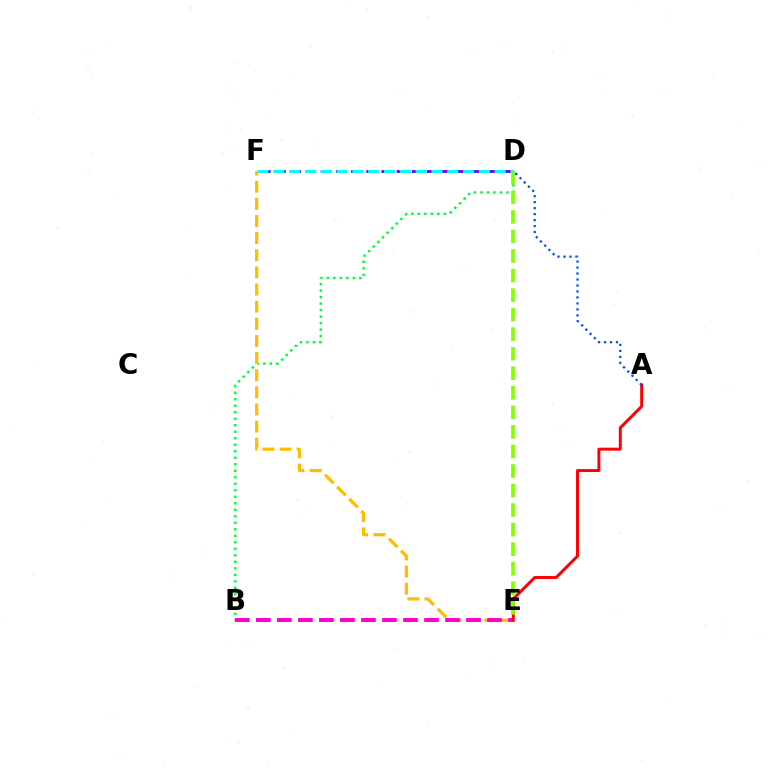{('B', 'D'): [{'color': '#00ff39', 'line_style': 'dotted', 'thickness': 1.77}], ('E', 'F'): [{'color': '#ffbd00', 'line_style': 'dashed', 'thickness': 2.33}], ('D', 'F'): [{'color': '#7200ff', 'line_style': 'dashed', 'thickness': 2.06}, {'color': '#00fff6', 'line_style': 'dashed', 'thickness': 2.15}], ('B', 'E'): [{'color': '#ff00cf', 'line_style': 'dashed', 'thickness': 2.86}], ('A', 'E'): [{'color': '#ff0000', 'line_style': 'solid', 'thickness': 2.13}], ('D', 'E'): [{'color': '#84ff00', 'line_style': 'dashed', 'thickness': 2.66}], ('A', 'D'): [{'color': '#004bff', 'line_style': 'dotted', 'thickness': 1.62}]}